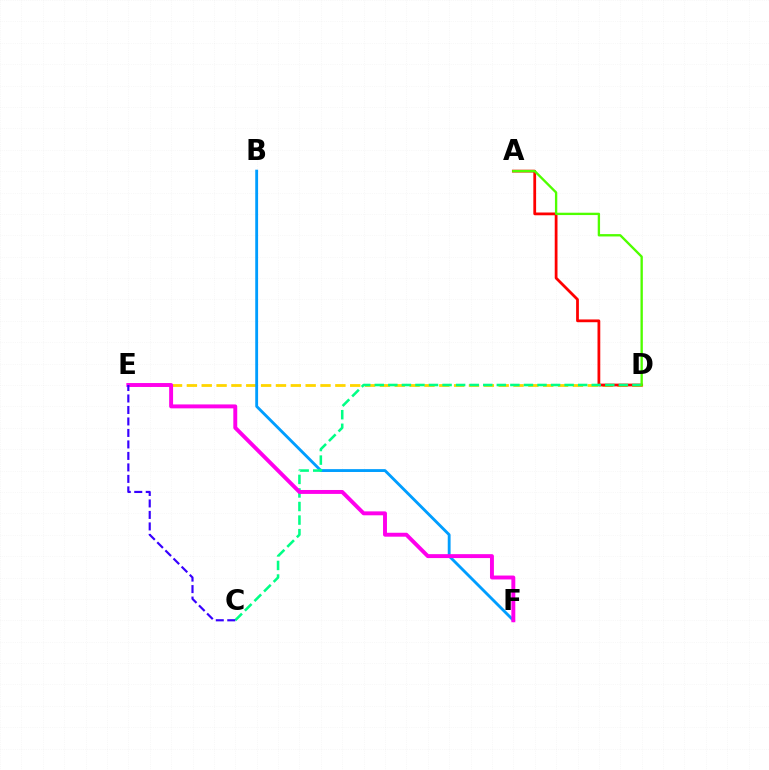{('D', 'E'): [{'color': '#ffd500', 'line_style': 'dashed', 'thickness': 2.02}], ('A', 'D'): [{'color': '#ff0000', 'line_style': 'solid', 'thickness': 1.99}, {'color': '#4fff00', 'line_style': 'solid', 'thickness': 1.69}], ('B', 'F'): [{'color': '#009eff', 'line_style': 'solid', 'thickness': 2.05}], ('C', 'D'): [{'color': '#00ff86', 'line_style': 'dashed', 'thickness': 1.84}], ('E', 'F'): [{'color': '#ff00ed', 'line_style': 'solid', 'thickness': 2.83}], ('C', 'E'): [{'color': '#3700ff', 'line_style': 'dashed', 'thickness': 1.56}]}